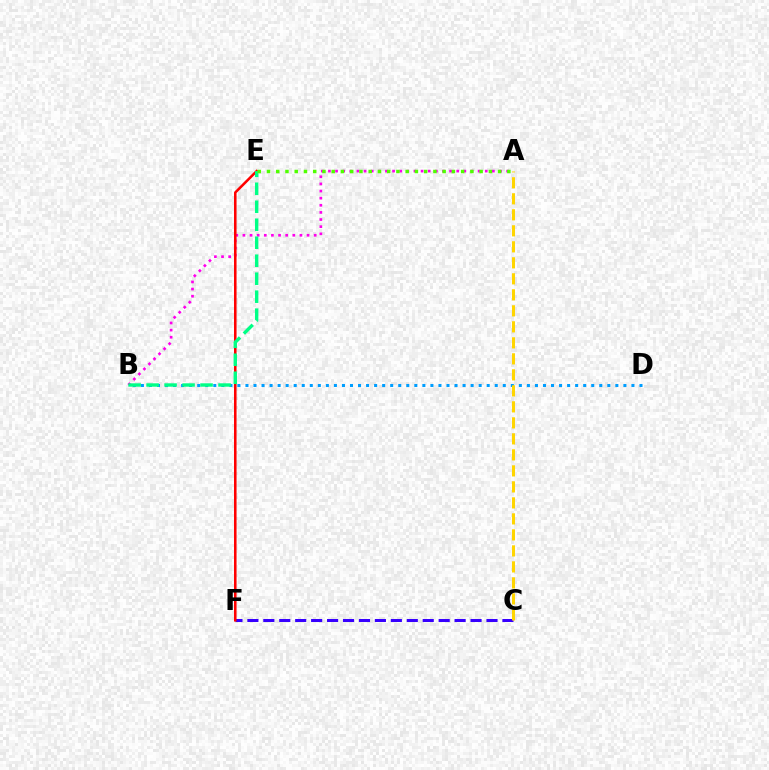{('C', 'F'): [{'color': '#3700ff', 'line_style': 'dashed', 'thickness': 2.17}], ('B', 'D'): [{'color': '#009eff', 'line_style': 'dotted', 'thickness': 2.18}], ('A', 'B'): [{'color': '#ff00ed', 'line_style': 'dotted', 'thickness': 1.94}], ('A', 'C'): [{'color': '#ffd500', 'line_style': 'dashed', 'thickness': 2.17}], ('E', 'F'): [{'color': '#ff0000', 'line_style': 'solid', 'thickness': 1.83}], ('B', 'E'): [{'color': '#00ff86', 'line_style': 'dashed', 'thickness': 2.44}], ('A', 'E'): [{'color': '#4fff00', 'line_style': 'dotted', 'thickness': 2.51}]}